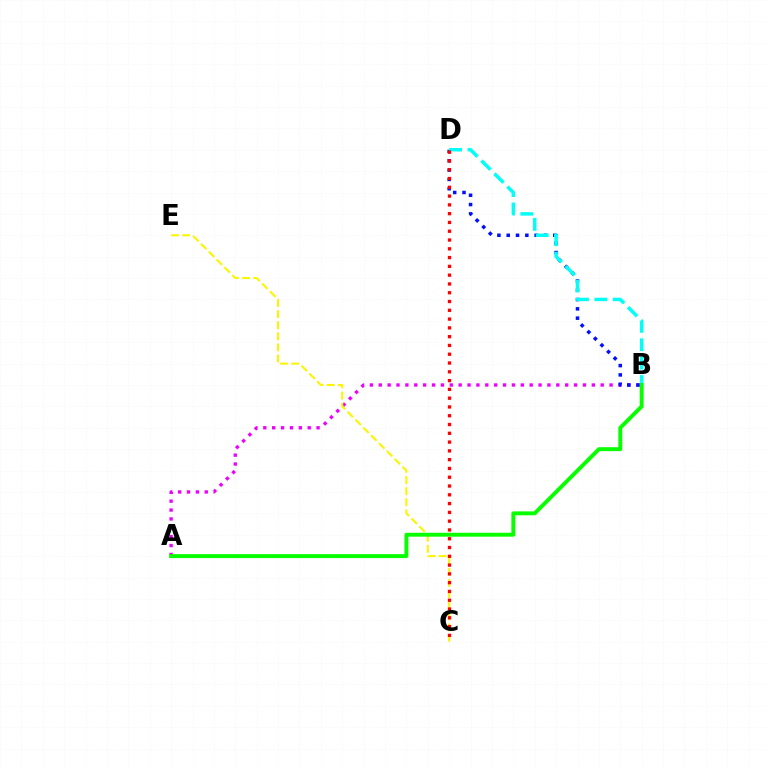{('A', 'B'): [{'color': '#ee00ff', 'line_style': 'dotted', 'thickness': 2.41}, {'color': '#08ff00', 'line_style': 'solid', 'thickness': 2.82}], ('C', 'E'): [{'color': '#fcf500', 'line_style': 'dashed', 'thickness': 1.51}], ('B', 'D'): [{'color': '#0010ff', 'line_style': 'dotted', 'thickness': 2.53}, {'color': '#00fff6', 'line_style': 'dashed', 'thickness': 2.5}], ('C', 'D'): [{'color': '#ff0000', 'line_style': 'dotted', 'thickness': 2.39}]}